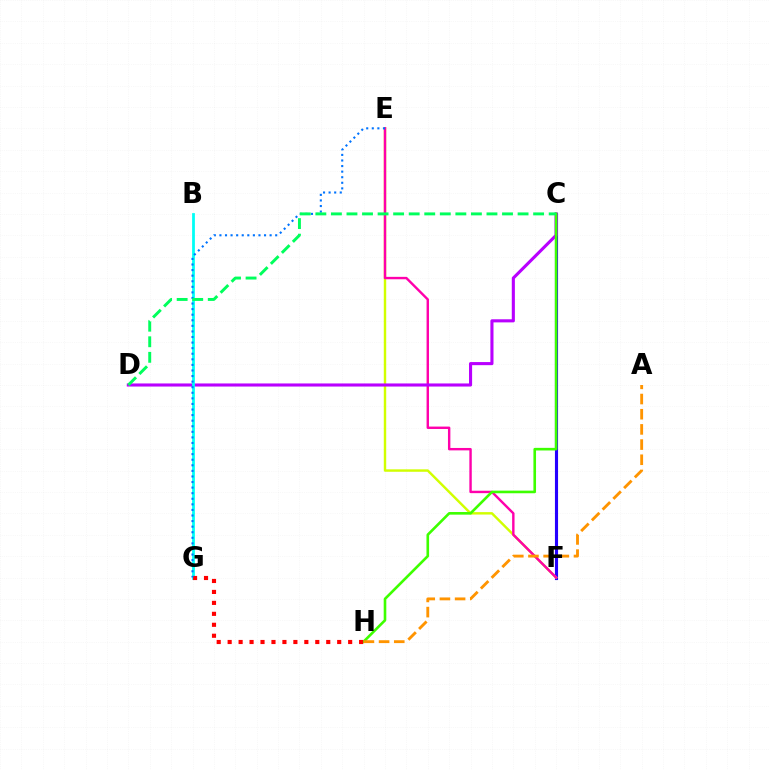{('C', 'F'): [{'color': '#2500ff', 'line_style': 'solid', 'thickness': 2.25}], ('E', 'F'): [{'color': '#d1ff00', 'line_style': 'solid', 'thickness': 1.75}, {'color': '#ff00ac', 'line_style': 'solid', 'thickness': 1.74}], ('C', 'D'): [{'color': '#b900ff', 'line_style': 'solid', 'thickness': 2.23}, {'color': '#00ff5c', 'line_style': 'dashed', 'thickness': 2.11}], ('C', 'H'): [{'color': '#3dff00', 'line_style': 'solid', 'thickness': 1.89}], ('B', 'G'): [{'color': '#00fff6', 'line_style': 'solid', 'thickness': 2.0}], ('G', 'H'): [{'color': '#ff0000', 'line_style': 'dotted', 'thickness': 2.98}], ('E', 'G'): [{'color': '#0074ff', 'line_style': 'dotted', 'thickness': 1.52}], ('A', 'H'): [{'color': '#ff9400', 'line_style': 'dashed', 'thickness': 2.06}]}